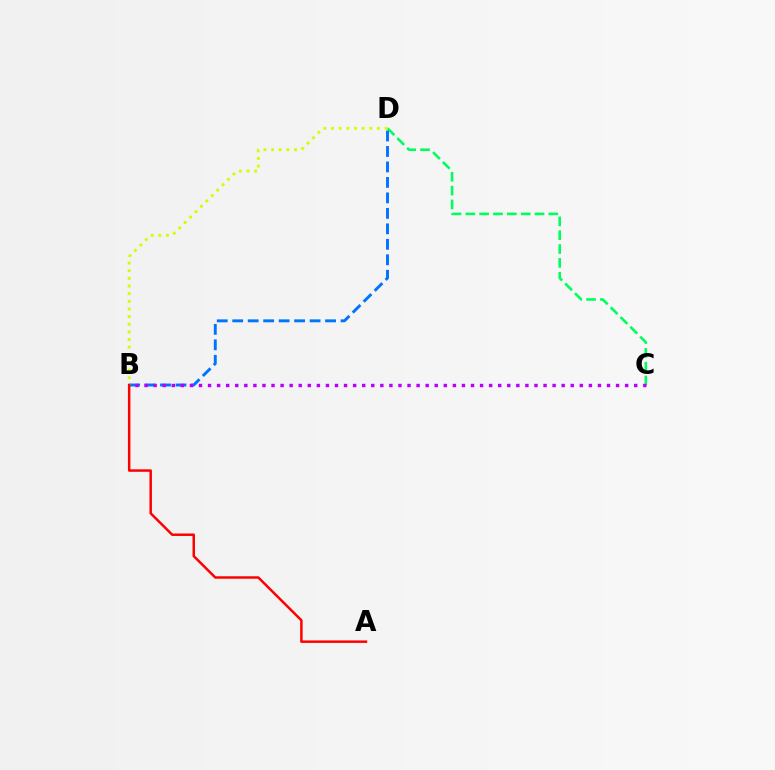{('C', 'D'): [{'color': '#00ff5c', 'line_style': 'dashed', 'thickness': 1.88}], ('B', 'D'): [{'color': '#0074ff', 'line_style': 'dashed', 'thickness': 2.1}, {'color': '#d1ff00', 'line_style': 'dotted', 'thickness': 2.08}], ('B', 'C'): [{'color': '#b900ff', 'line_style': 'dotted', 'thickness': 2.46}], ('A', 'B'): [{'color': '#ff0000', 'line_style': 'solid', 'thickness': 1.79}]}